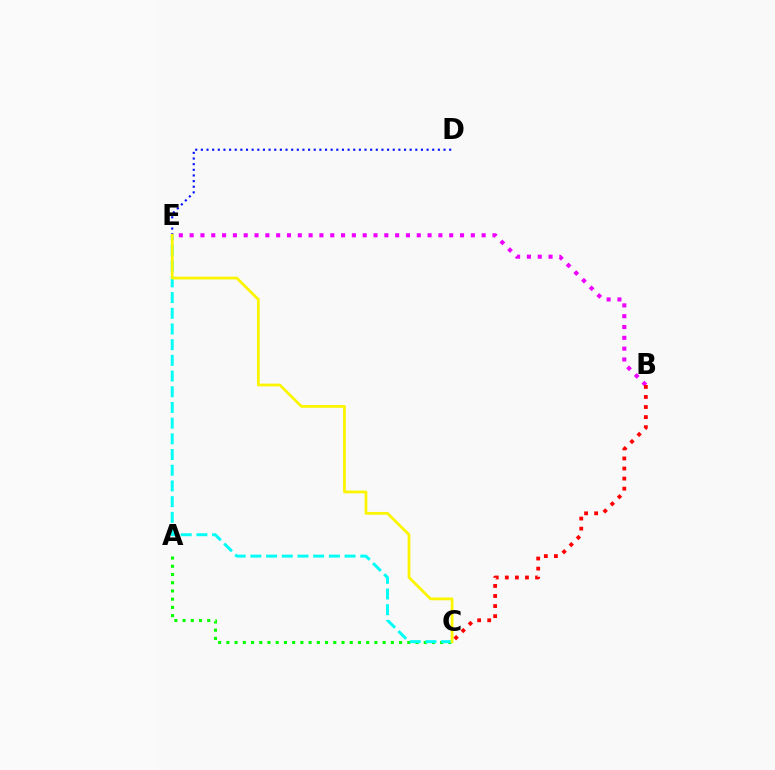{('D', 'E'): [{'color': '#0010ff', 'line_style': 'dotted', 'thickness': 1.53}], ('A', 'C'): [{'color': '#08ff00', 'line_style': 'dotted', 'thickness': 2.23}], ('C', 'E'): [{'color': '#00fff6', 'line_style': 'dashed', 'thickness': 2.13}, {'color': '#fcf500', 'line_style': 'solid', 'thickness': 1.99}], ('B', 'E'): [{'color': '#ee00ff', 'line_style': 'dotted', 'thickness': 2.94}], ('B', 'C'): [{'color': '#ff0000', 'line_style': 'dotted', 'thickness': 2.73}]}